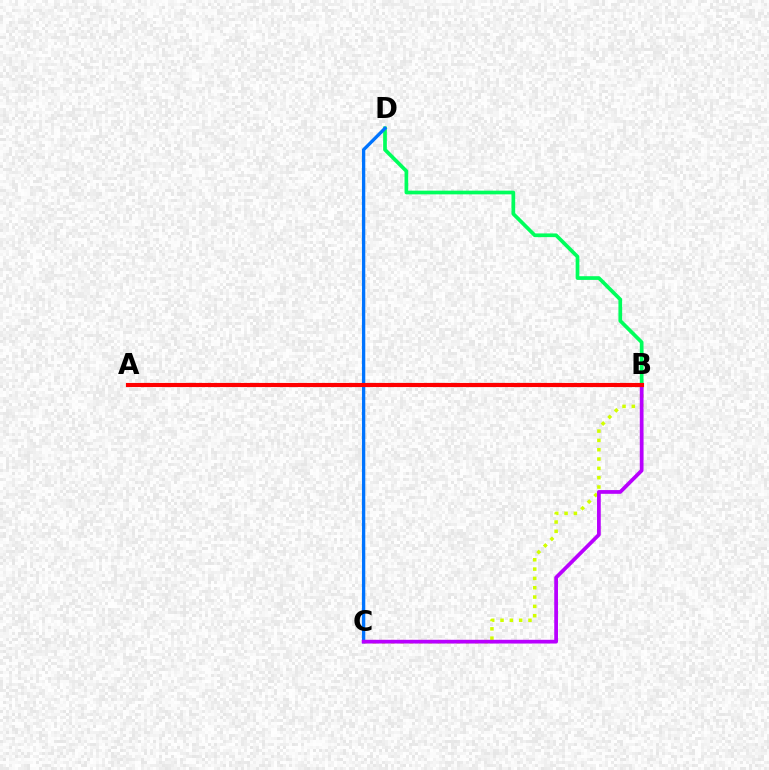{('B', 'D'): [{'color': '#00ff5c', 'line_style': 'solid', 'thickness': 2.67}], ('B', 'C'): [{'color': '#d1ff00', 'line_style': 'dotted', 'thickness': 2.53}, {'color': '#b900ff', 'line_style': 'solid', 'thickness': 2.69}], ('C', 'D'): [{'color': '#0074ff', 'line_style': 'solid', 'thickness': 2.4}], ('A', 'B'): [{'color': '#ff0000', 'line_style': 'solid', 'thickness': 2.98}]}